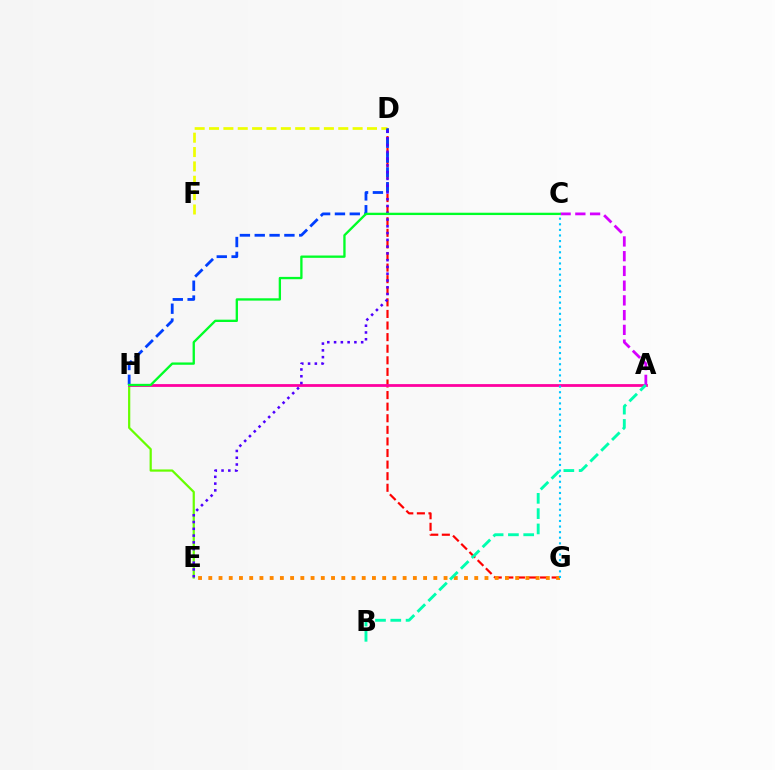{('D', 'G'): [{'color': '#ff0000', 'line_style': 'dashed', 'thickness': 1.57}], ('E', 'H'): [{'color': '#66ff00', 'line_style': 'solid', 'thickness': 1.6}], ('A', 'H'): [{'color': '#ff00a0', 'line_style': 'solid', 'thickness': 2.01}], ('D', 'F'): [{'color': '#eeff00', 'line_style': 'dashed', 'thickness': 1.95}], ('D', 'H'): [{'color': '#003fff', 'line_style': 'dashed', 'thickness': 2.02}], ('A', 'C'): [{'color': '#d600ff', 'line_style': 'dashed', 'thickness': 2.0}], ('E', 'G'): [{'color': '#ff8800', 'line_style': 'dotted', 'thickness': 2.78}], ('D', 'E'): [{'color': '#4f00ff', 'line_style': 'dotted', 'thickness': 1.84}], ('A', 'B'): [{'color': '#00ffaf', 'line_style': 'dashed', 'thickness': 2.08}], ('C', 'H'): [{'color': '#00ff27', 'line_style': 'solid', 'thickness': 1.67}], ('C', 'G'): [{'color': '#00c7ff', 'line_style': 'dotted', 'thickness': 1.52}]}